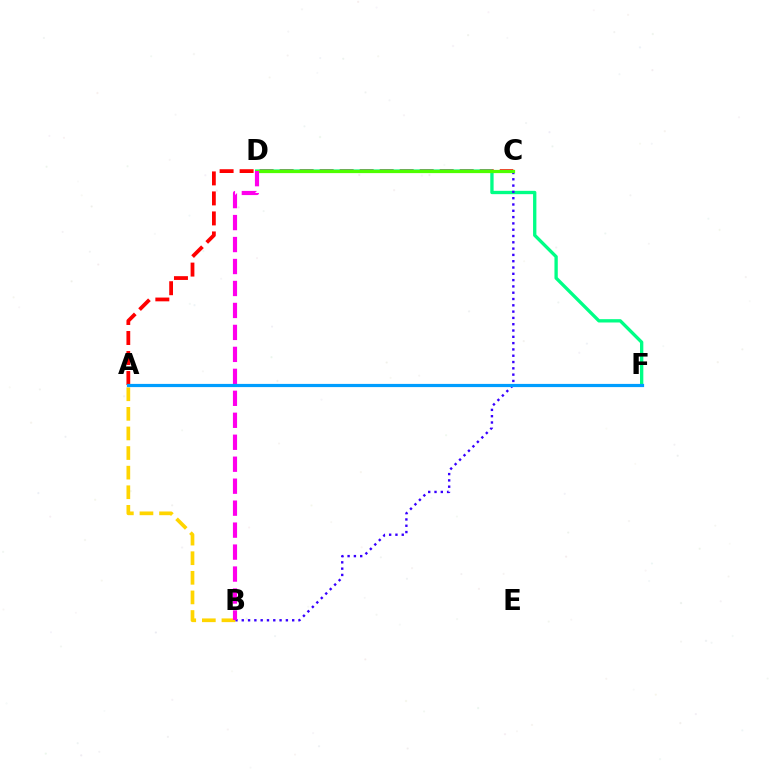{('A', 'C'): [{'color': '#ff0000', 'line_style': 'dashed', 'thickness': 2.72}], ('D', 'F'): [{'color': '#00ff86', 'line_style': 'solid', 'thickness': 2.39}], ('B', 'C'): [{'color': '#3700ff', 'line_style': 'dotted', 'thickness': 1.71}], ('A', 'B'): [{'color': '#ffd500', 'line_style': 'dashed', 'thickness': 2.66}], ('C', 'D'): [{'color': '#4fff00', 'line_style': 'solid', 'thickness': 2.32}], ('B', 'D'): [{'color': '#ff00ed', 'line_style': 'dashed', 'thickness': 2.98}], ('A', 'F'): [{'color': '#009eff', 'line_style': 'solid', 'thickness': 2.3}]}